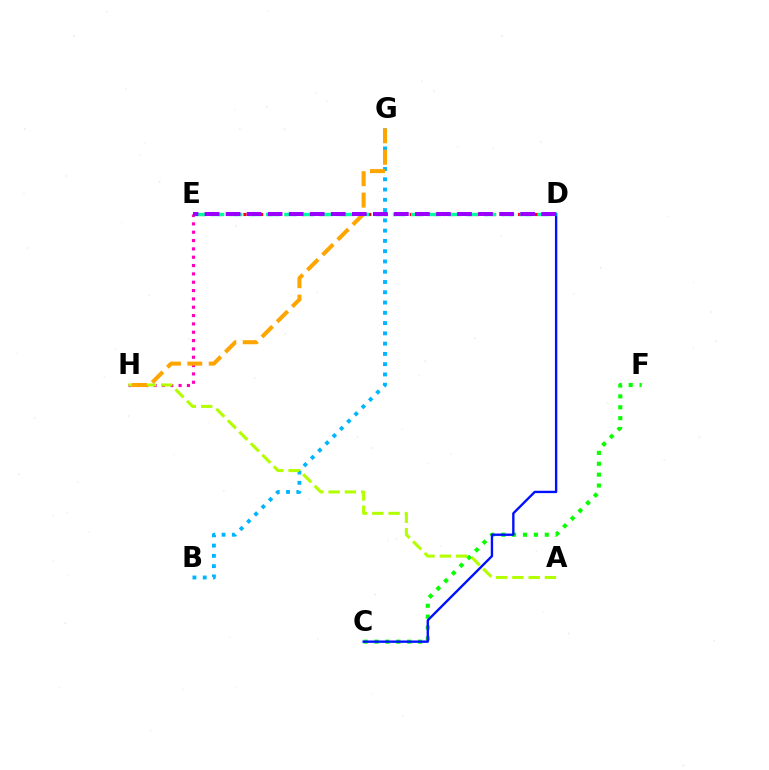{('B', 'G'): [{'color': '#00b5ff', 'line_style': 'dotted', 'thickness': 2.79}], ('E', 'H'): [{'color': '#ff00bd', 'line_style': 'dotted', 'thickness': 2.26}], ('C', 'F'): [{'color': '#08ff00', 'line_style': 'dotted', 'thickness': 2.96}], ('C', 'D'): [{'color': '#0010ff', 'line_style': 'solid', 'thickness': 1.7}], ('D', 'E'): [{'color': '#ff0000', 'line_style': 'dotted', 'thickness': 2.26}, {'color': '#00ff9d', 'line_style': 'dashed', 'thickness': 2.46}, {'color': '#9b00ff', 'line_style': 'dashed', 'thickness': 2.86}], ('A', 'H'): [{'color': '#b3ff00', 'line_style': 'dashed', 'thickness': 2.21}], ('G', 'H'): [{'color': '#ffa500', 'line_style': 'dashed', 'thickness': 2.91}]}